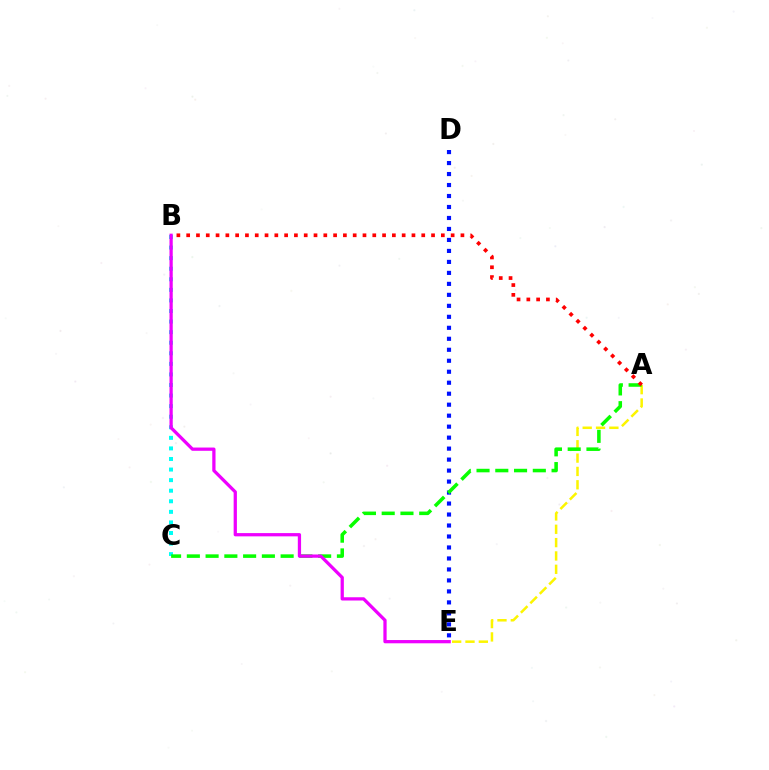{('B', 'C'): [{'color': '#00fff6', 'line_style': 'dotted', 'thickness': 2.87}], ('A', 'E'): [{'color': '#fcf500', 'line_style': 'dashed', 'thickness': 1.81}], ('D', 'E'): [{'color': '#0010ff', 'line_style': 'dotted', 'thickness': 2.98}], ('A', 'C'): [{'color': '#08ff00', 'line_style': 'dashed', 'thickness': 2.55}], ('B', 'E'): [{'color': '#ee00ff', 'line_style': 'solid', 'thickness': 2.34}], ('A', 'B'): [{'color': '#ff0000', 'line_style': 'dotted', 'thickness': 2.66}]}